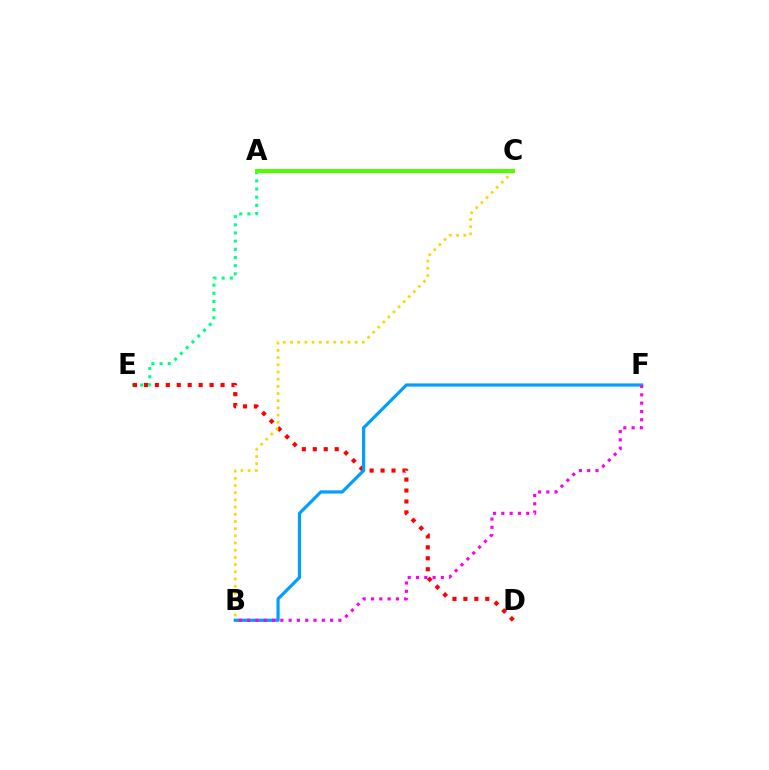{('A', 'E'): [{'color': '#00ff86', 'line_style': 'dotted', 'thickness': 2.22}], ('D', 'E'): [{'color': '#ff0000', 'line_style': 'dotted', 'thickness': 2.97}], ('B', 'F'): [{'color': '#009eff', 'line_style': 'solid', 'thickness': 2.29}, {'color': '#ff00ed', 'line_style': 'dotted', 'thickness': 2.25}], ('B', 'C'): [{'color': '#ffd500', 'line_style': 'dotted', 'thickness': 1.95}], ('A', 'C'): [{'color': '#3700ff', 'line_style': 'dotted', 'thickness': 2.18}, {'color': '#4fff00', 'line_style': 'solid', 'thickness': 2.88}]}